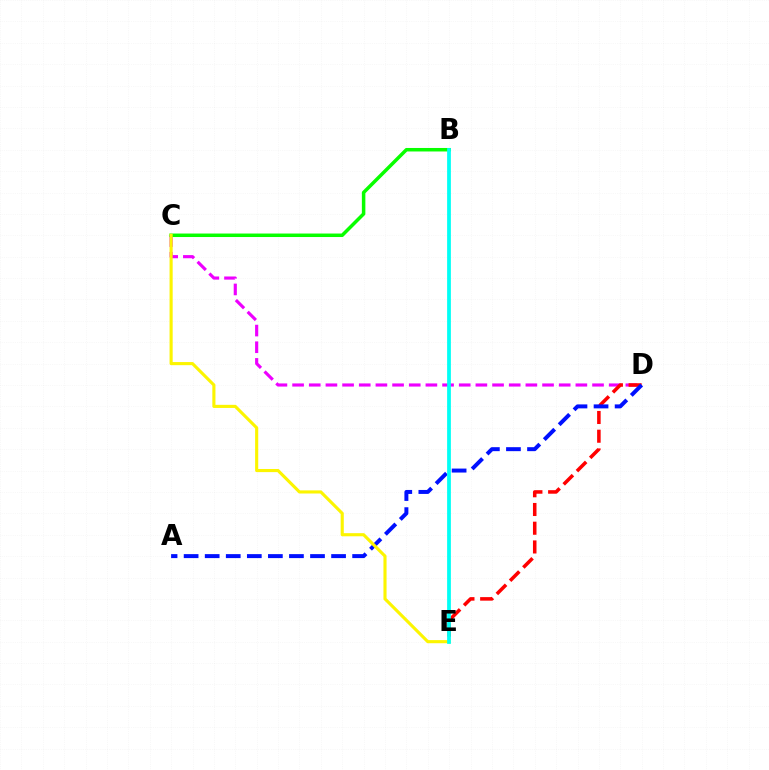{('C', 'D'): [{'color': '#ee00ff', 'line_style': 'dashed', 'thickness': 2.26}], ('D', 'E'): [{'color': '#ff0000', 'line_style': 'dashed', 'thickness': 2.54}], ('B', 'C'): [{'color': '#08ff00', 'line_style': 'solid', 'thickness': 2.52}], ('A', 'D'): [{'color': '#0010ff', 'line_style': 'dashed', 'thickness': 2.86}], ('C', 'E'): [{'color': '#fcf500', 'line_style': 'solid', 'thickness': 2.24}], ('B', 'E'): [{'color': '#00fff6', 'line_style': 'solid', 'thickness': 2.71}]}